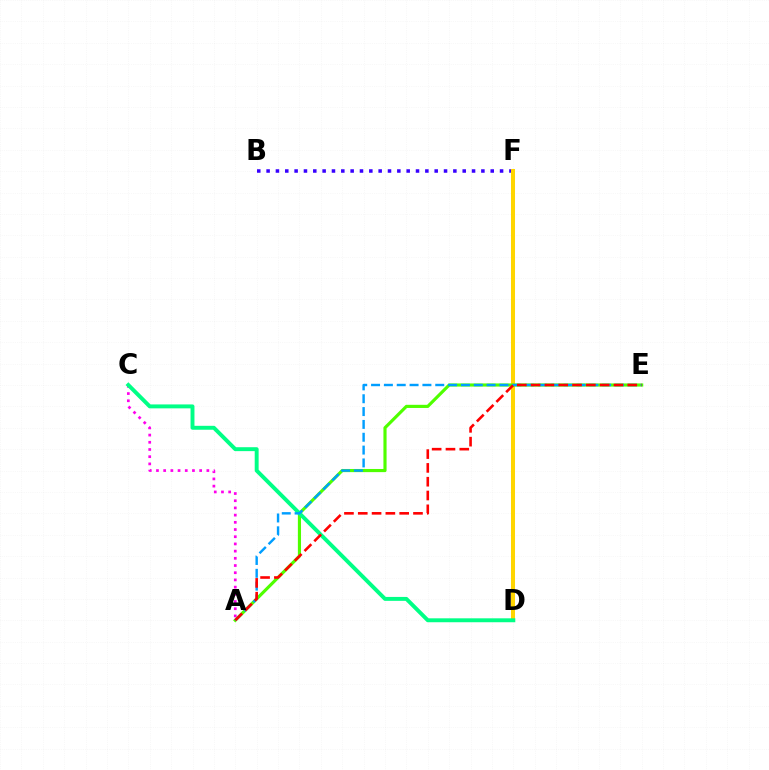{('B', 'F'): [{'color': '#3700ff', 'line_style': 'dotted', 'thickness': 2.54}], ('D', 'F'): [{'color': '#ffd500', 'line_style': 'solid', 'thickness': 2.9}], ('A', 'C'): [{'color': '#ff00ed', 'line_style': 'dotted', 'thickness': 1.96}], ('A', 'E'): [{'color': '#4fff00', 'line_style': 'solid', 'thickness': 2.27}, {'color': '#009eff', 'line_style': 'dashed', 'thickness': 1.74}, {'color': '#ff0000', 'line_style': 'dashed', 'thickness': 1.88}], ('C', 'D'): [{'color': '#00ff86', 'line_style': 'solid', 'thickness': 2.82}]}